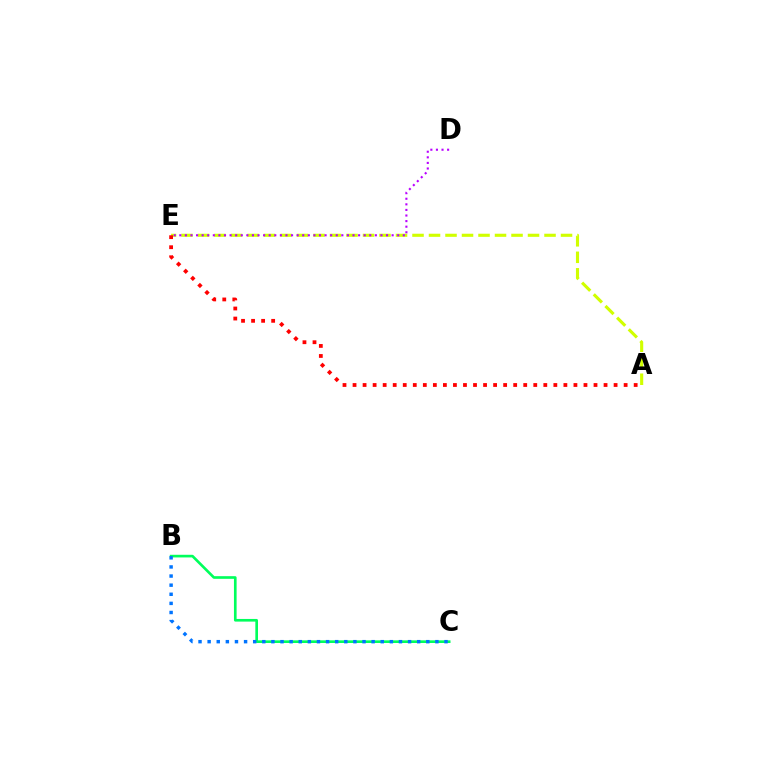{('A', 'E'): [{'color': '#d1ff00', 'line_style': 'dashed', 'thickness': 2.24}, {'color': '#ff0000', 'line_style': 'dotted', 'thickness': 2.73}], ('B', 'C'): [{'color': '#00ff5c', 'line_style': 'solid', 'thickness': 1.91}, {'color': '#0074ff', 'line_style': 'dotted', 'thickness': 2.48}], ('D', 'E'): [{'color': '#b900ff', 'line_style': 'dotted', 'thickness': 1.52}]}